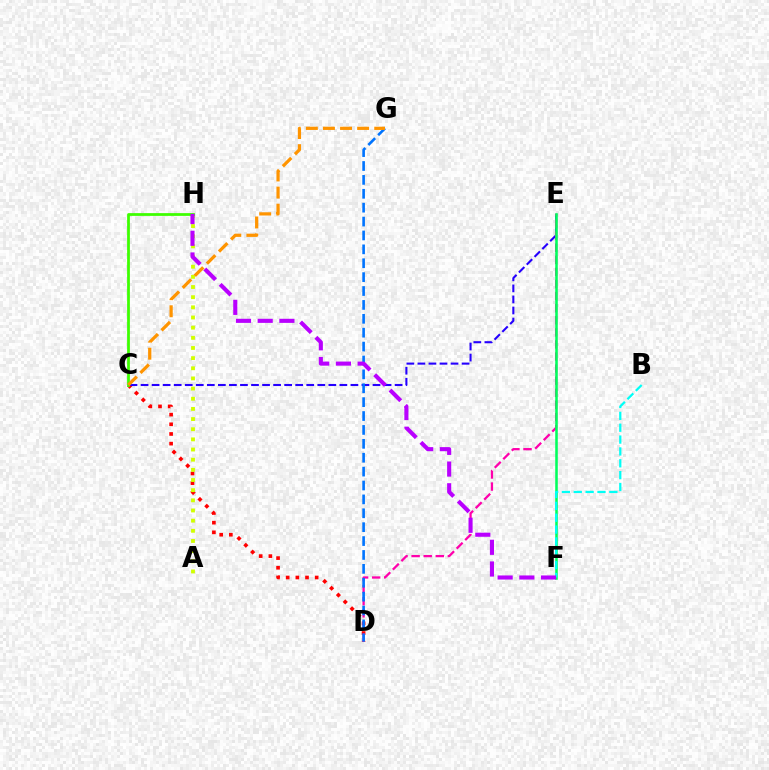{('C', 'D'): [{'color': '#ff0000', 'line_style': 'dotted', 'thickness': 2.63}], ('C', 'E'): [{'color': '#2500ff', 'line_style': 'dashed', 'thickness': 1.5}], ('D', 'E'): [{'color': '#ff00ac', 'line_style': 'dashed', 'thickness': 1.64}], ('A', 'H'): [{'color': '#d1ff00', 'line_style': 'dotted', 'thickness': 2.76}], ('E', 'F'): [{'color': '#00ff5c', 'line_style': 'solid', 'thickness': 1.84}], ('D', 'G'): [{'color': '#0074ff', 'line_style': 'dashed', 'thickness': 1.89}], ('B', 'F'): [{'color': '#00fff6', 'line_style': 'dashed', 'thickness': 1.61}], ('C', 'H'): [{'color': '#3dff00', 'line_style': 'solid', 'thickness': 1.99}], ('C', 'G'): [{'color': '#ff9400', 'line_style': 'dashed', 'thickness': 2.32}], ('F', 'H'): [{'color': '#b900ff', 'line_style': 'dashed', 'thickness': 2.95}]}